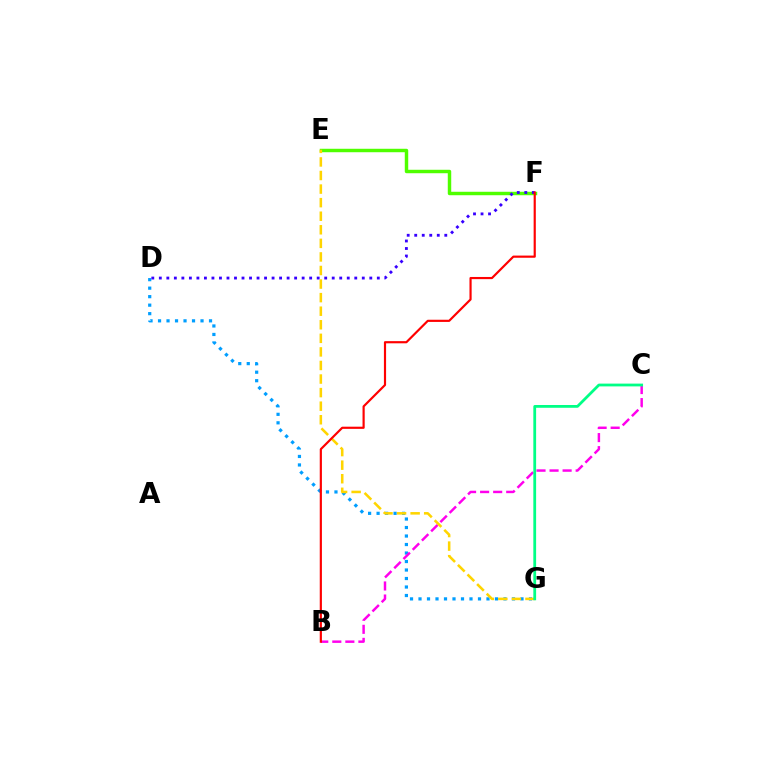{('D', 'G'): [{'color': '#009eff', 'line_style': 'dotted', 'thickness': 2.31}], ('E', 'F'): [{'color': '#4fff00', 'line_style': 'solid', 'thickness': 2.49}], ('B', 'C'): [{'color': '#ff00ed', 'line_style': 'dashed', 'thickness': 1.77}], ('D', 'F'): [{'color': '#3700ff', 'line_style': 'dotted', 'thickness': 2.04}], ('E', 'G'): [{'color': '#ffd500', 'line_style': 'dashed', 'thickness': 1.84}], ('B', 'F'): [{'color': '#ff0000', 'line_style': 'solid', 'thickness': 1.57}], ('C', 'G'): [{'color': '#00ff86', 'line_style': 'solid', 'thickness': 2.0}]}